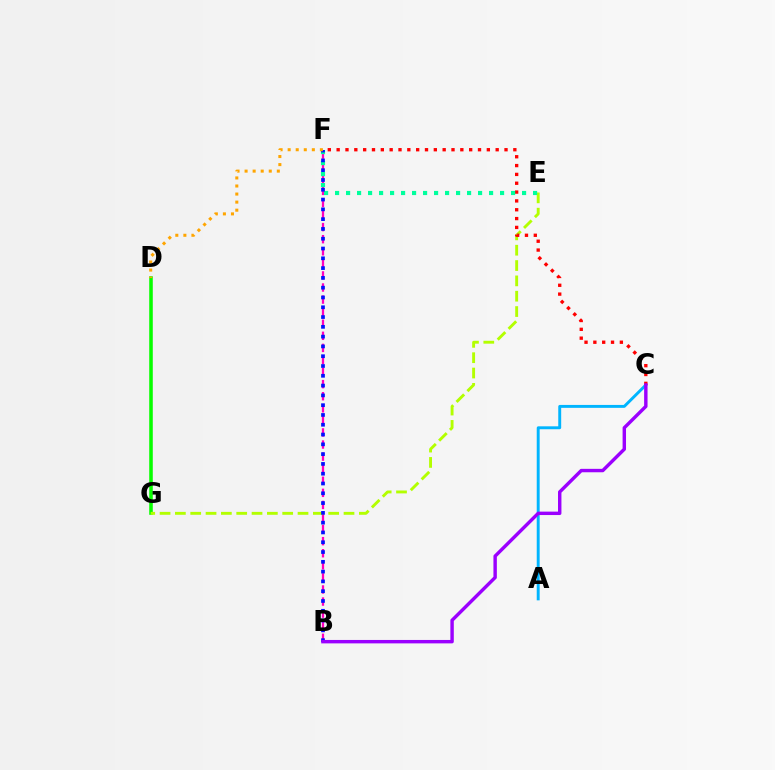{('D', 'G'): [{'color': '#08ff00', 'line_style': 'solid', 'thickness': 2.56}], ('B', 'F'): [{'color': '#ff00bd', 'line_style': 'dashed', 'thickness': 1.64}, {'color': '#0010ff', 'line_style': 'dotted', 'thickness': 2.66}], ('E', 'G'): [{'color': '#b3ff00', 'line_style': 'dashed', 'thickness': 2.08}], ('A', 'C'): [{'color': '#00b5ff', 'line_style': 'solid', 'thickness': 2.1}], ('C', 'F'): [{'color': '#ff0000', 'line_style': 'dotted', 'thickness': 2.4}], ('E', 'F'): [{'color': '#00ff9d', 'line_style': 'dotted', 'thickness': 2.99}], ('B', 'C'): [{'color': '#9b00ff', 'line_style': 'solid', 'thickness': 2.46}], ('D', 'F'): [{'color': '#ffa500', 'line_style': 'dotted', 'thickness': 2.19}]}